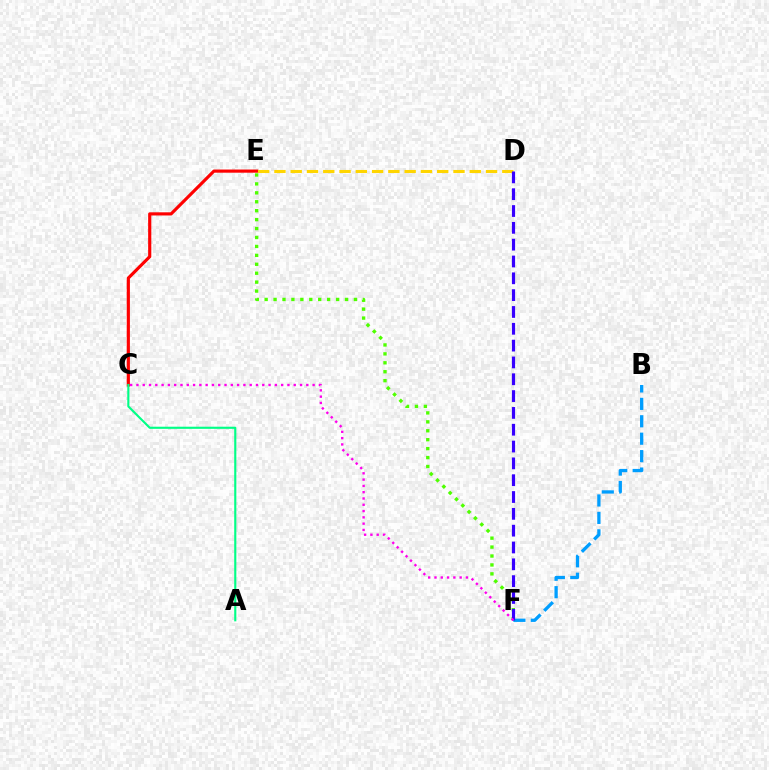{('B', 'F'): [{'color': '#009eff', 'line_style': 'dashed', 'thickness': 2.37}], ('C', 'E'): [{'color': '#ff0000', 'line_style': 'solid', 'thickness': 2.27}], ('D', 'E'): [{'color': '#ffd500', 'line_style': 'dashed', 'thickness': 2.21}], ('A', 'C'): [{'color': '#00ff86', 'line_style': 'solid', 'thickness': 1.53}], ('E', 'F'): [{'color': '#4fff00', 'line_style': 'dotted', 'thickness': 2.43}], ('D', 'F'): [{'color': '#3700ff', 'line_style': 'dashed', 'thickness': 2.29}], ('C', 'F'): [{'color': '#ff00ed', 'line_style': 'dotted', 'thickness': 1.71}]}